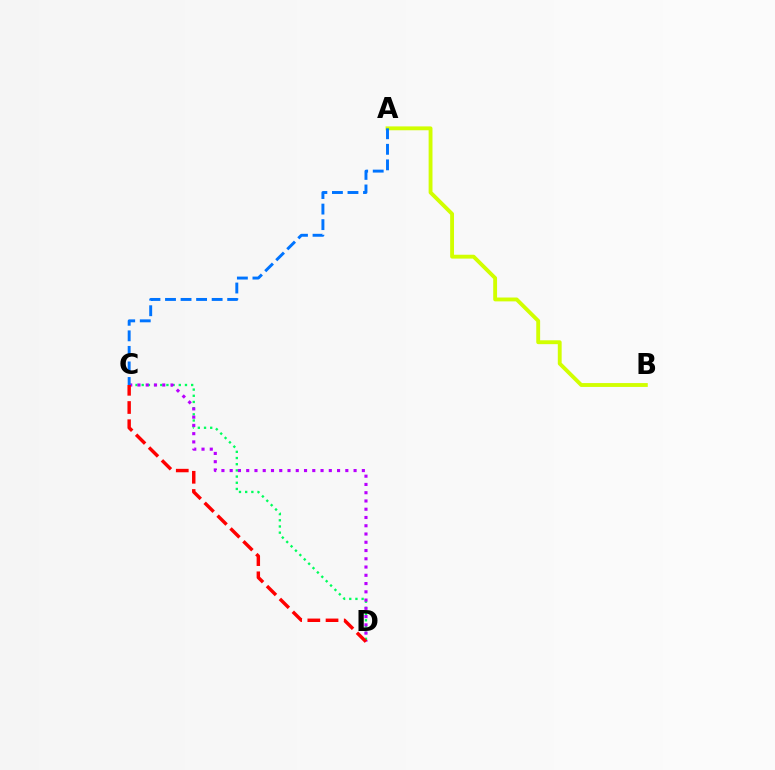{('C', 'D'): [{'color': '#00ff5c', 'line_style': 'dotted', 'thickness': 1.68}, {'color': '#b900ff', 'line_style': 'dotted', 'thickness': 2.24}, {'color': '#ff0000', 'line_style': 'dashed', 'thickness': 2.47}], ('A', 'B'): [{'color': '#d1ff00', 'line_style': 'solid', 'thickness': 2.78}], ('A', 'C'): [{'color': '#0074ff', 'line_style': 'dashed', 'thickness': 2.11}]}